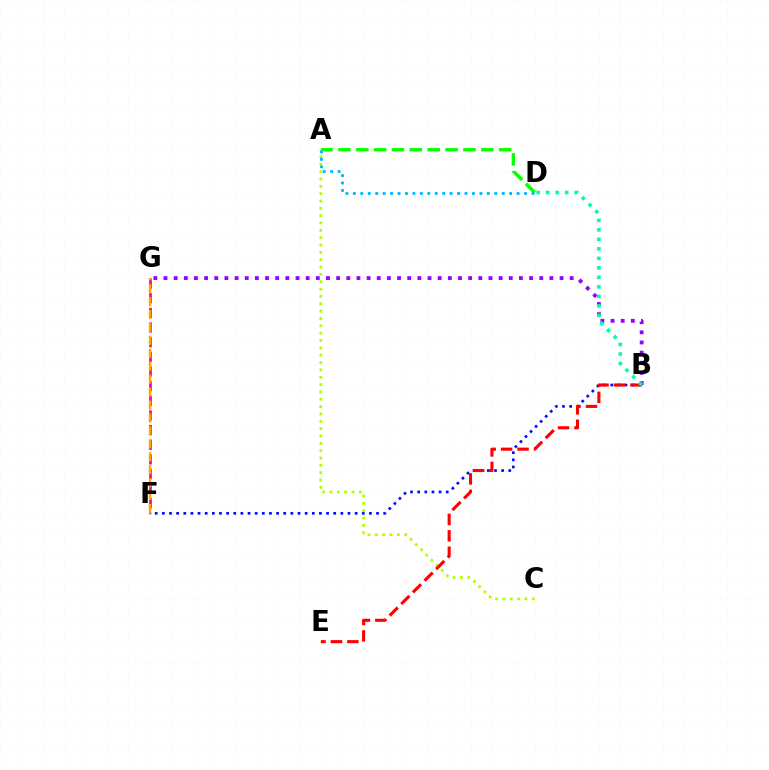{('F', 'G'): [{'color': '#ff00bd', 'line_style': 'dashed', 'thickness': 1.99}, {'color': '#ffa500', 'line_style': 'dashed', 'thickness': 1.76}], ('A', 'D'): [{'color': '#08ff00', 'line_style': 'dashed', 'thickness': 2.43}, {'color': '#00b5ff', 'line_style': 'dotted', 'thickness': 2.02}], ('B', 'F'): [{'color': '#0010ff', 'line_style': 'dotted', 'thickness': 1.94}], ('A', 'C'): [{'color': '#b3ff00', 'line_style': 'dotted', 'thickness': 2.0}], ('B', 'G'): [{'color': '#9b00ff', 'line_style': 'dotted', 'thickness': 2.76}], ('B', 'E'): [{'color': '#ff0000', 'line_style': 'dashed', 'thickness': 2.23}], ('B', 'D'): [{'color': '#00ff9d', 'line_style': 'dotted', 'thickness': 2.58}]}